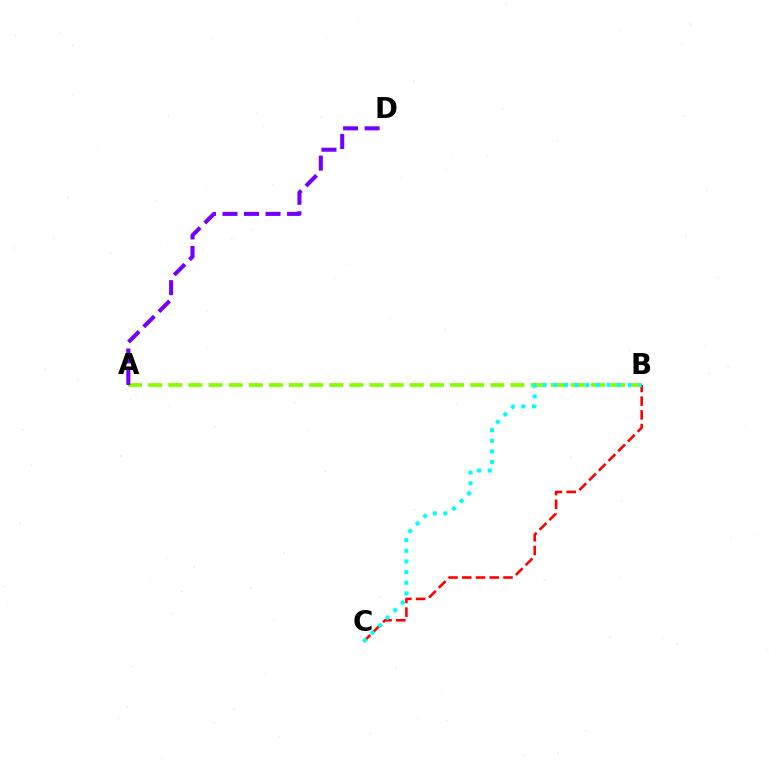{('A', 'B'): [{'color': '#84ff00', 'line_style': 'dashed', 'thickness': 2.73}], ('B', 'C'): [{'color': '#ff0000', 'line_style': 'dashed', 'thickness': 1.87}, {'color': '#00fff6', 'line_style': 'dotted', 'thickness': 2.9}], ('A', 'D'): [{'color': '#7200ff', 'line_style': 'dashed', 'thickness': 2.92}]}